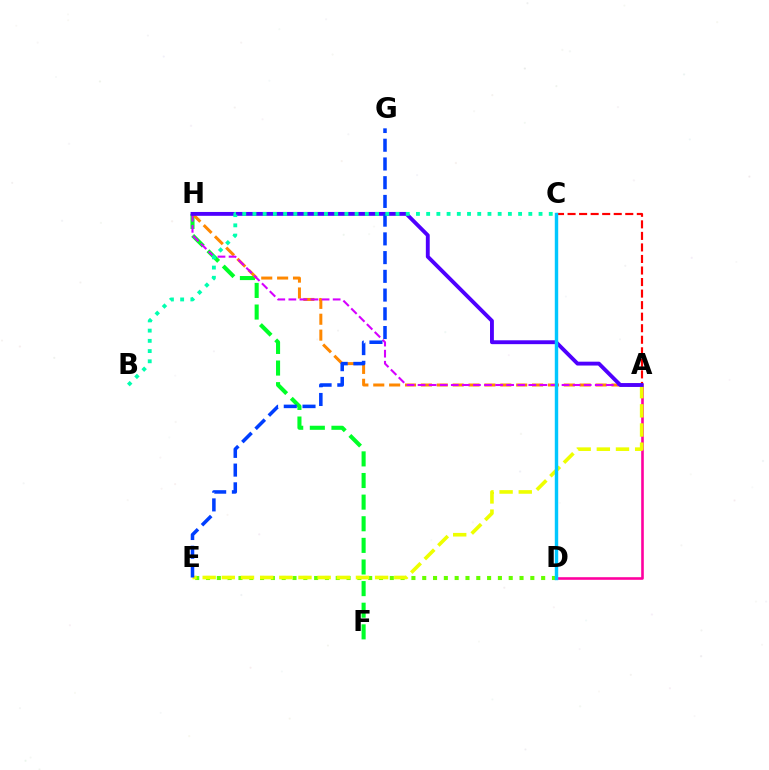{('A', 'C'): [{'color': '#ff0000', 'line_style': 'dashed', 'thickness': 1.57}], ('F', 'H'): [{'color': '#00ff27', 'line_style': 'dashed', 'thickness': 2.94}], ('A', 'D'): [{'color': '#ff00a0', 'line_style': 'solid', 'thickness': 1.88}], ('A', 'H'): [{'color': '#ff8800', 'line_style': 'dashed', 'thickness': 2.16}, {'color': '#d600ff', 'line_style': 'dashed', 'thickness': 1.5}, {'color': '#4f00ff', 'line_style': 'solid', 'thickness': 2.78}], ('D', 'E'): [{'color': '#66ff00', 'line_style': 'dotted', 'thickness': 2.94}], ('A', 'E'): [{'color': '#eeff00', 'line_style': 'dashed', 'thickness': 2.6}], ('C', 'D'): [{'color': '#00c7ff', 'line_style': 'solid', 'thickness': 2.47}], ('E', 'G'): [{'color': '#003fff', 'line_style': 'dashed', 'thickness': 2.54}], ('B', 'C'): [{'color': '#00ffaf', 'line_style': 'dotted', 'thickness': 2.78}]}